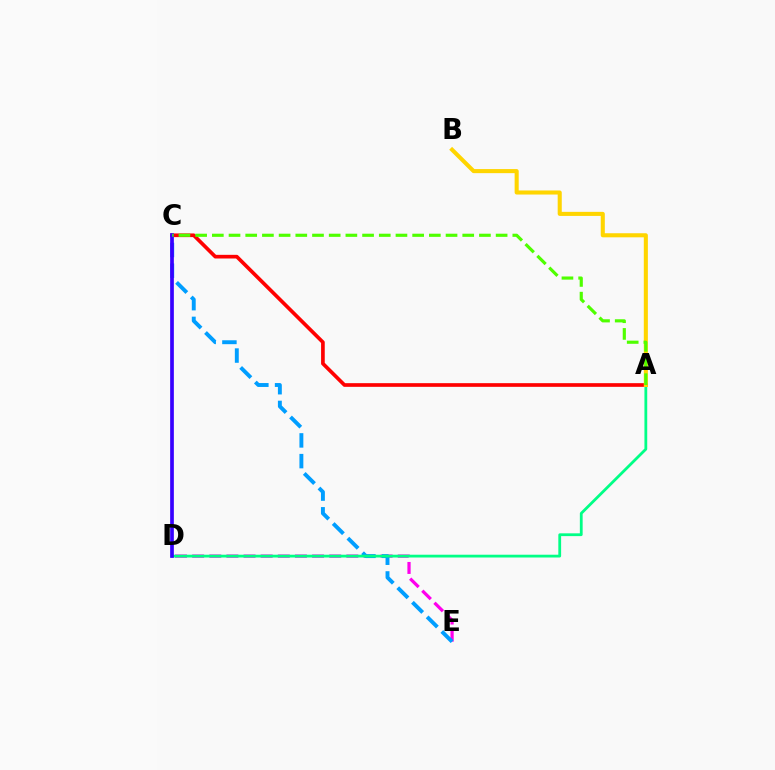{('D', 'E'): [{'color': '#ff00ed', 'line_style': 'dashed', 'thickness': 2.33}], ('C', 'E'): [{'color': '#009eff', 'line_style': 'dashed', 'thickness': 2.81}], ('A', 'D'): [{'color': '#00ff86', 'line_style': 'solid', 'thickness': 2.01}], ('A', 'C'): [{'color': '#ff0000', 'line_style': 'solid', 'thickness': 2.64}, {'color': '#4fff00', 'line_style': 'dashed', 'thickness': 2.27}], ('C', 'D'): [{'color': '#3700ff', 'line_style': 'solid', 'thickness': 2.66}], ('A', 'B'): [{'color': '#ffd500', 'line_style': 'solid', 'thickness': 2.93}]}